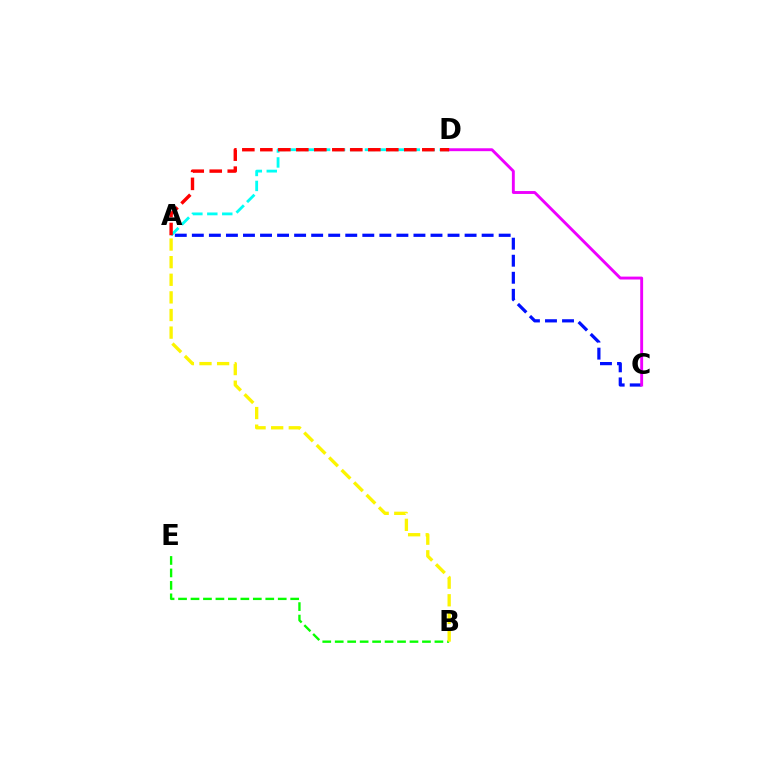{('A', 'C'): [{'color': '#0010ff', 'line_style': 'dashed', 'thickness': 2.32}], ('A', 'D'): [{'color': '#00fff6', 'line_style': 'dashed', 'thickness': 2.03}, {'color': '#ff0000', 'line_style': 'dashed', 'thickness': 2.44}], ('B', 'E'): [{'color': '#08ff00', 'line_style': 'dashed', 'thickness': 1.69}], ('C', 'D'): [{'color': '#ee00ff', 'line_style': 'solid', 'thickness': 2.09}], ('A', 'B'): [{'color': '#fcf500', 'line_style': 'dashed', 'thickness': 2.39}]}